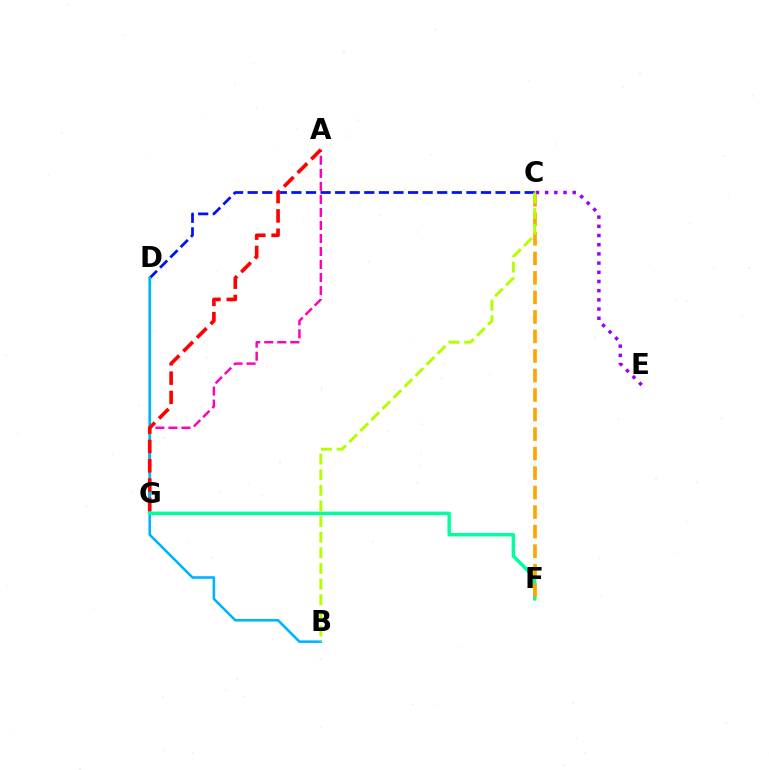{('A', 'G'): [{'color': '#ff00bd', 'line_style': 'dashed', 'thickness': 1.77}, {'color': '#ff0000', 'line_style': 'dashed', 'thickness': 2.62}], ('D', 'G'): [{'color': '#08ff00', 'line_style': 'solid', 'thickness': 1.61}], ('C', 'D'): [{'color': '#0010ff', 'line_style': 'dashed', 'thickness': 1.98}], ('B', 'D'): [{'color': '#00b5ff', 'line_style': 'solid', 'thickness': 1.87}], ('F', 'G'): [{'color': '#00ff9d', 'line_style': 'solid', 'thickness': 2.47}], ('C', 'F'): [{'color': '#ffa500', 'line_style': 'dashed', 'thickness': 2.65}], ('C', 'E'): [{'color': '#9b00ff', 'line_style': 'dotted', 'thickness': 2.5}], ('B', 'C'): [{'color': '#b3ff00', 'line_style': 'dashed', 'thickness': 2.12}]}